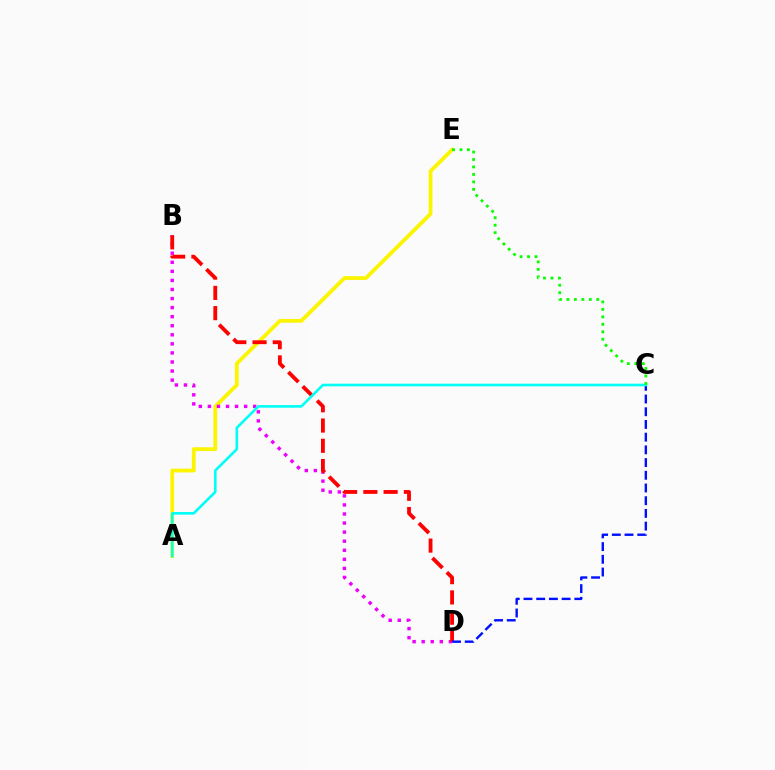{('A', 'E'): [{'color': '#fcf500', 'line_style': 'solid', 'thickness': 2.72}], ('B', 'D'): [{'color': '#ee00ff', 'line_style': 'dotted', 'thickness': 2.46}, {'color': '#ff0000', 'line_style': 'dashed', 'thickness': 2.75}], ('C', 'D'): [{'color': '#0010ff', 'line_style': 'dashed', 'thickness': 1.73}], ('A', 'C'): [{'color': '#00fff6', 'line_style': 'solid', 'thickness': 1.88}], ('C', 'E'): [{'color': '#08ff00', 'line_style': 'dotted', 'thickness': 2.03}]}